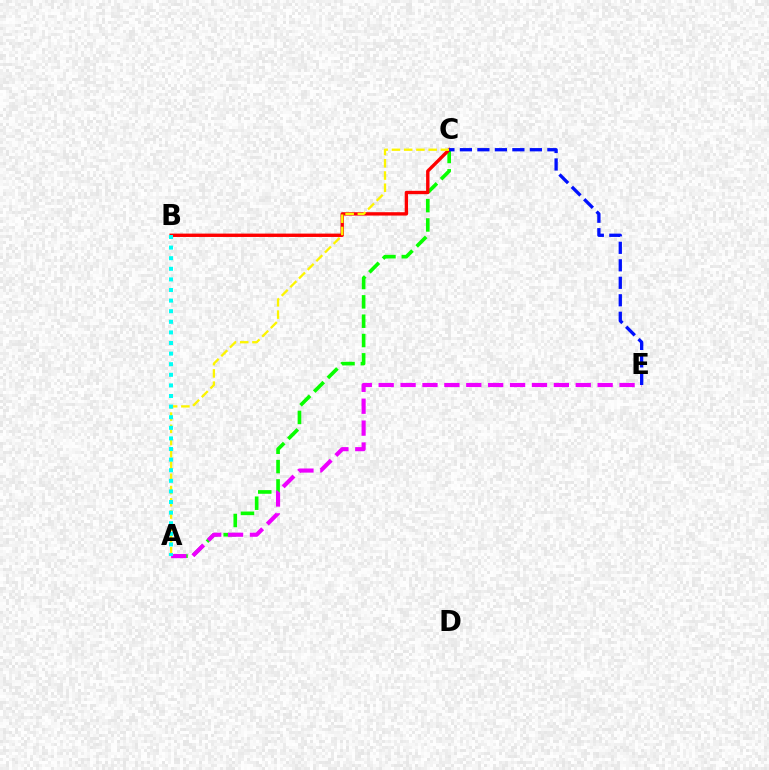{('A', 'C'): [{'color': '#08ff00', 'line_style': 'dashed', 'thickness': 2.63}, {'color': '#fcf500', 'line_style': 'dashed', 'thickness': 1.66}], ('B', 'C'): [{'color': '#ff0000', 'line_style': 'solid', 'thickness': 2.42}], ('A', 'E'): [{'color': '#ee00ff', 'line_style': 'dashed', 'thickness': 2.97}], ('A', 'B'): [{'color': '#00fff6', 'line_style': 'dotted', 'thickness': 2.88}], ('C', 'E'): [{'color': '#0010ff', 'line_style': 'dashed', 'thickness': 2.38}]}